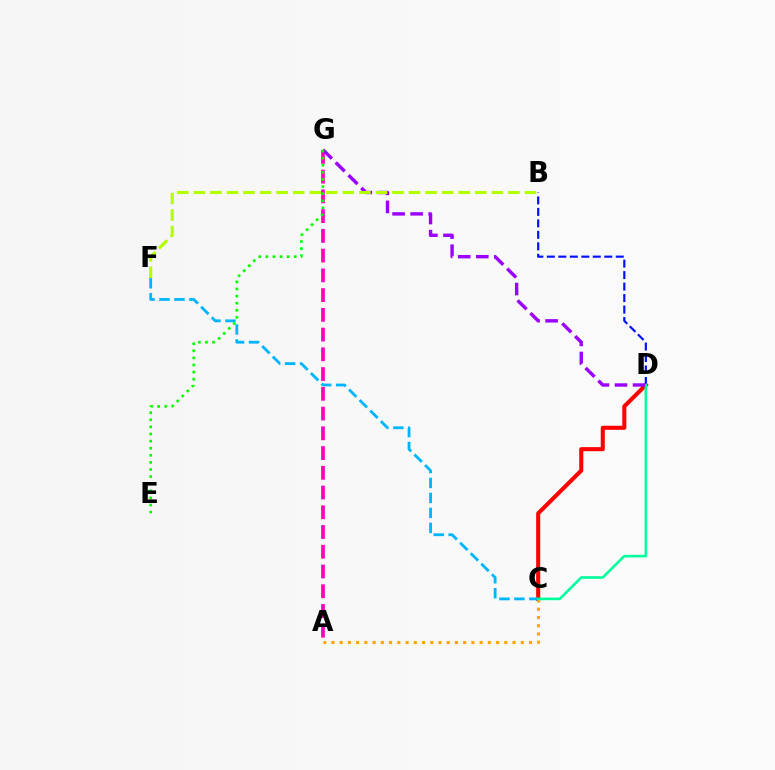{('C', 'D'): [{'color': '#ff0000', 'line_style': 'solid', 'thickness': 2.93}, {'color': '#00ff9d', 'line_style': 'solid', 'thickness': 1.88}], ('A', 'G'): [{'color': '#ff00bd', 'line_style': 'dashed', 'thickness': 2.68}], ('A', 'C'): [{'color': '#ffa500', 'line_style': 'dotted', 'thickness': 2.24}], ('B', 'D'): [{'color': '#0010ff', 'line_style': 'dashed', 'thickness': 1.56}], ('C', 'F'): [{'color': '#00b5ff', 'line_style': 'dashed', 'thickness': 2.03}], ('D', 'G'): [{'color': '#9b00ff', 'line_style': 'dashed', 'thickness': 2.45}], ('B', 'F'): [{'color': '#b3ff00', 'line_style': 'dashed', 'thickness': 2.25}], ('E', 'G'): [{'color': '#08ff00', 'line_style': 'dotted', 'thickness': 1.93}]}